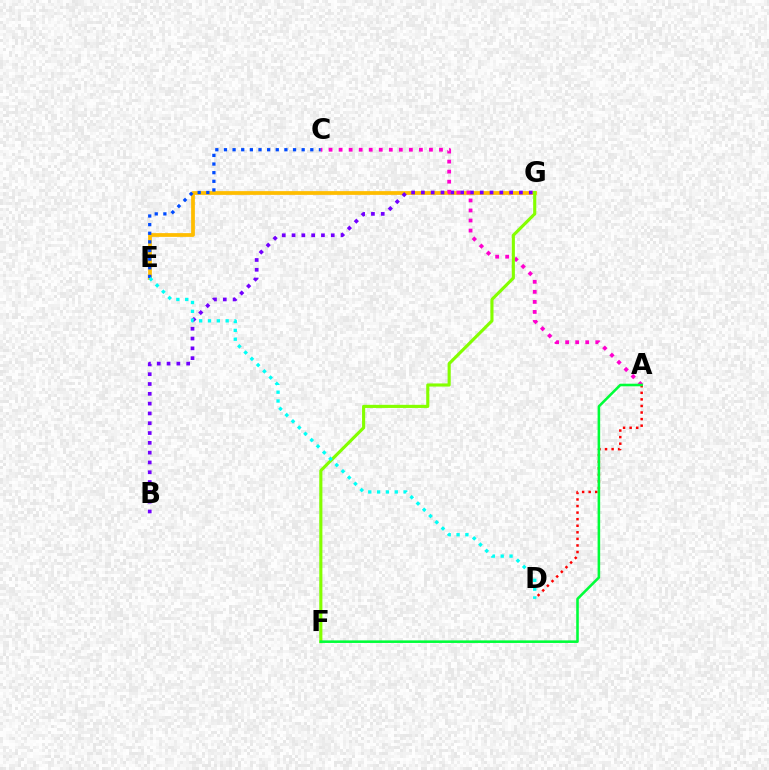{('A', 'D'): [{'color': '#ff0000', 'line_style': 'dotted', 'thickness': 1.79}], ('E', 'G'): [{'color': '#ffbd00', 'line_style': 'solid', 'thickness': 2.7}], ('B', 'G'): [{'color': '#7200ff', 'line_style': 'dotted', 'thickness': 2.66}], ('C', 'E'): [{'color': '#004bff', 'line_style': 'dotted', 'thickness': 2.35}], ('A', 'C'): [{'color': '#ff00cf', 'line_style': 'dotted', 'thickness': 2.73}], ('F', 'G'): [{'color': '#84ff00', 'line_style': 'solid', 'thickness': 2.25}], ('A', 'F'): [{'color': '#00ff39', 'line_style': 'solid', 'thickness': 1.85}], ('D', 'E'): [{'color': '#00fff6', 'line_style': 'dotted', 'thickness': 2.4}]}